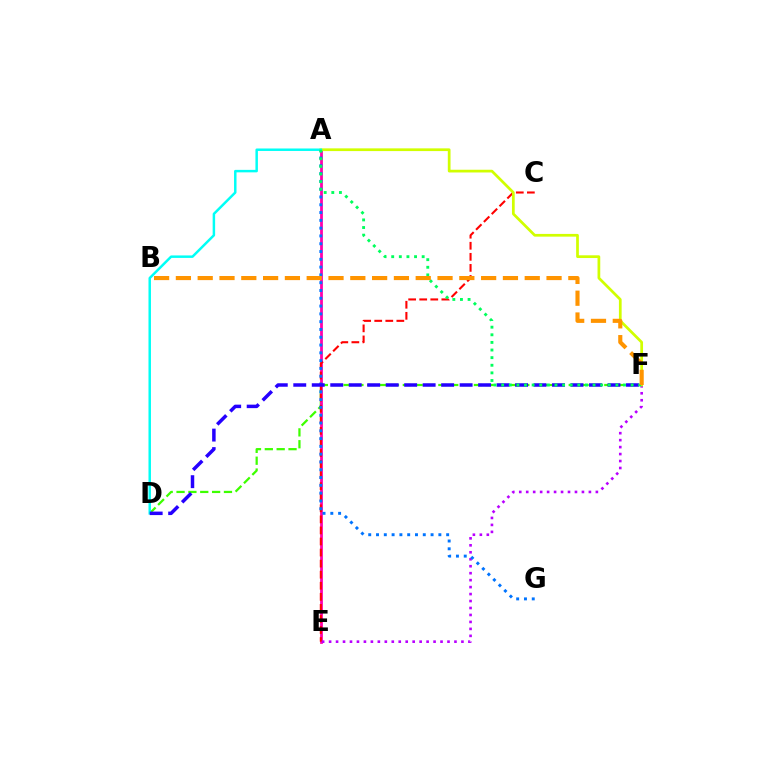{('D', 'F'): [{'color': '#3dff00', 'line_style': 'dashed', 'thickness': 1.61}, {'color': '#2500ff', 'line_style': 'dashed', 'thickness': 2.51}], ('A', 'E'): [{'color': '#ff00ac', 'line_style': 'solid', 'thickness': 2.0}], ('C', 'E'): [{'color': '#ff0000', 'line_style': 'dashed', 'thickness': 1.5}], ('E', 'F'): [{'color': '#b900ff', 'line_style': 'dotted', 'thickness': 1.89}], ('A', 'G'): [{'color': '#0074ff', 'line_style': 'dotted', 'thickness': 2.12}], ('A', 'F'): [{'color': '#d1ff00', 'line_style': 'solid', 'thickness': 1.97}, {'color': '#00ff5c', 'line_style': 'dotted', 'thickness': 2.07}], ('A', 'D'): [{'color': '#00fff6', 'line_style': 'solid', 'thickness': 1.78}], ('B', 'F'): [{'color': '#ff9400', 'line_style': 'dashed', 'thickness': 2.96}]}